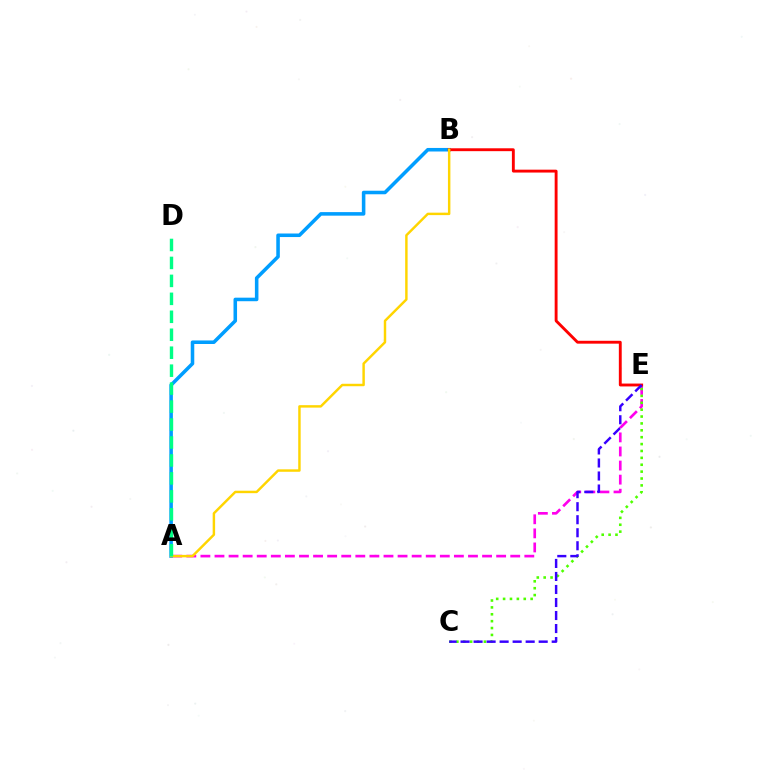{('A', 'E'): [{'color': '#ff00ed', 'line_style': 'dashed', 'thickness': 1.91}], ('C', 'E'): [{'color': '#4fff00', 'line_style': 'dotted', 'thickness': 1.87}, {'color': '#3700ff', 'line_style': 'dashed', 'thickness': 1.77}], ('A', 'B'): [{'color': '#009eff', 'line_style': 'solid', 'thickness': 2.55}, {'color': '#ffd500', 'line_style': 'solid', 'thickness': 1.76}], ('B', 'E'): [{'color': '#ff0000', 'line_style': 'solid', 'thickness': 2.07}], ('A', 'D'): [{'color': '#00ff86', 'line_style': 'dashed', 'thickness': 2.44}]}